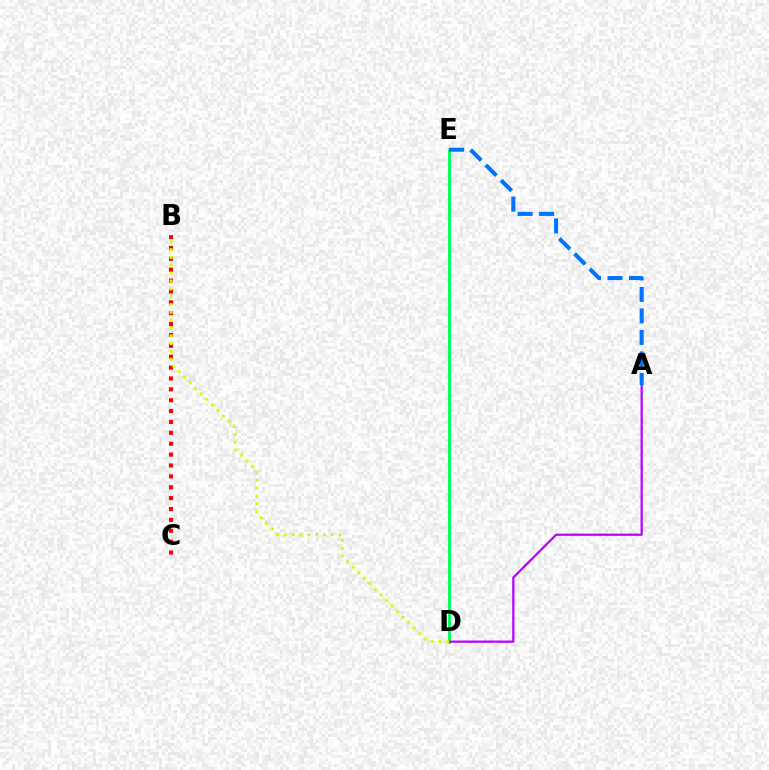{('B', 'C'): [{'color': '#ff0000', 'line_style': 'dotted', 'thickness': 2.96}], ('D', 'E'): [{'color': '#00ff5c', 'line_style': 'solid', 'thickness': 2.11}], ('A', 'D'): [{'color': '#b900ff', 'line_style': 'solid', 'thickness': 1.61}], ('B', 'D'): [{'color': '#d1ff00', 'line_style': 'dotted', 'thickness': 2.13}], ('A', 'E'): [{'color': '#0074ff', 'line_style': 'dashed', 'thickness': 2.92}]}